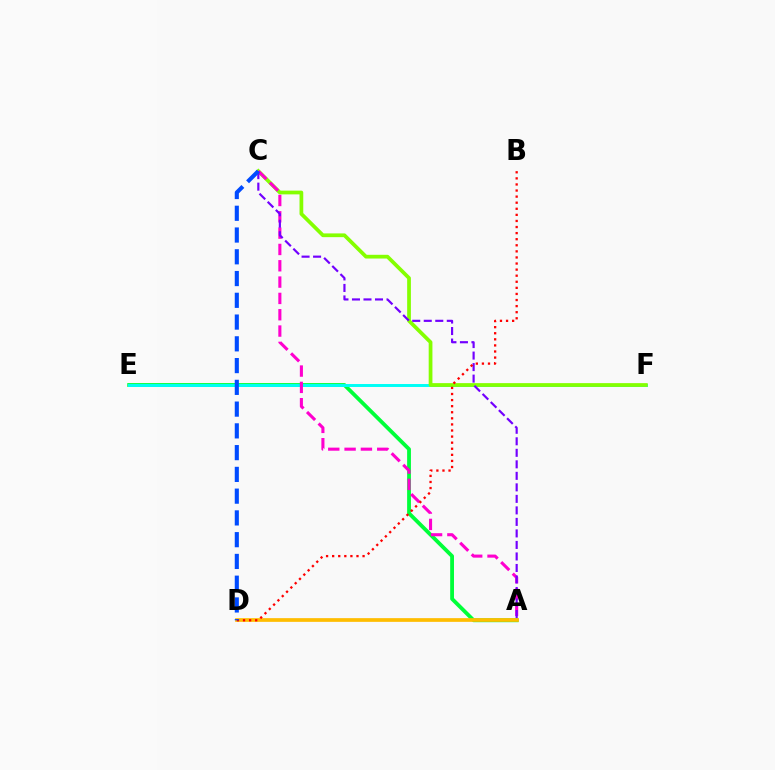{('A', 'E'): [{'color': '#00ff39', 'line_style': 'solid', 'thickness': 2.74}], ('E', 'F'): [{'color': '#00fff6', 'line_style': 'solid', 'thickness': 2.13}], ('C', 'F'): [{'color': '#84ff00', 'line_style': 'solid', 'thickness': 2.69}], ('A', 'D'): [{'color': '#ffbd00', 'line_style': 'solid', 'thickness': 2.67}], ('A', 'C'): [{'color': '#ff00cf', 'line_style': 'dashed', 'thickness': 2.22}, {'color': '#7200ff', 'line_style': 'dashed', 'thickness': 1.56}], ('B', 'D'): [{'color': '#ff0000', 'line_style': 'dotted', 'thickness': 1.65}], ('C', 'D'): [{'color': '#004bff', 'line_style': 'dashed', 'thickness': 2.96}]}